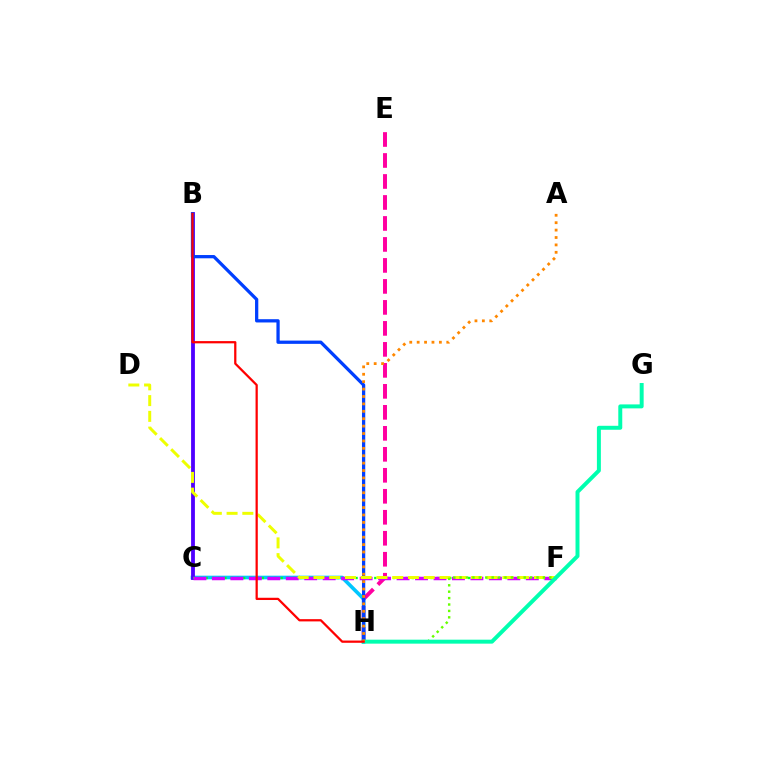{('E', 'H'): [{'color': '#ff00a0', 'line_style': 'dashed', 'thickness': 2.85}], ('C', 'H'): [{'color': '#00c7ff', 'line_style': 'solid', 'thickness': 2.61}], ('B', 'C'): [{'color': '#4f00ff', 'line_style': 'solid', 'thickness': 2.75}], ('C', 'F'): [{'color': '#00ff27', 'line_style': 'dotted', 'thickness': 1.7}, {'color': '#d600ff', 'line_style': 'dashed', 'thickness': 2.51}], ('B', 'H'): [{'color': '#003fff', 'line_style': 'solid', 'thickness': 2.35}, {'color': '#ff0000', 'line_style': 'solid', 'thickness': 1.62}], ('D', 'F'): [{'color': '#eeff00', 'line_style': 'dashed', 'thickness': 2.14}], ('F', 'H'): [{'color': '#66ff00', 'line_style': 'dotted', 'thickness': 1.74}], ('G', 'H'): [{'color': '#00ffaf', 'line_style': 'solid', 'thickness': 2.86}], ('A', 'H'): [{'color': '#ff8800', 'line_style': 'dotted', 'thickness': 2.01}]}